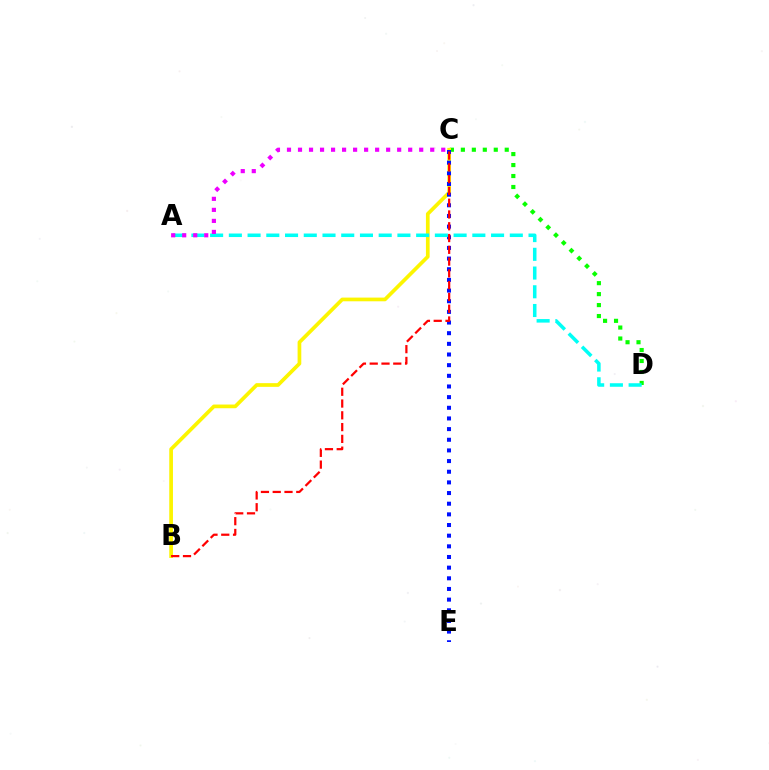{('C', 'D'): [{'color': '#08ff00', 'line_style': 'dotted', 'thickness': 2.98}], ('B', 'C'): [{'color': '#fcf500', 'line_style': 'solid', 'thickness': 2.66}, {'color': '#ff0000', 'line_style': 'dashed', 'thickness': 1.6}], ('C', 'E'): [{'color': '#0010ff', 'line_style': 'dotted', 'thickness': 2.9}], ('A', 'D'): [{'color': '#00fff6', 'line_style': 'dashed', 'thickness': 2.54}], ('A', 'C'): [{'color': '#ee00ff', 'line_style': 'dotted', 'thickness': 2.99}]}